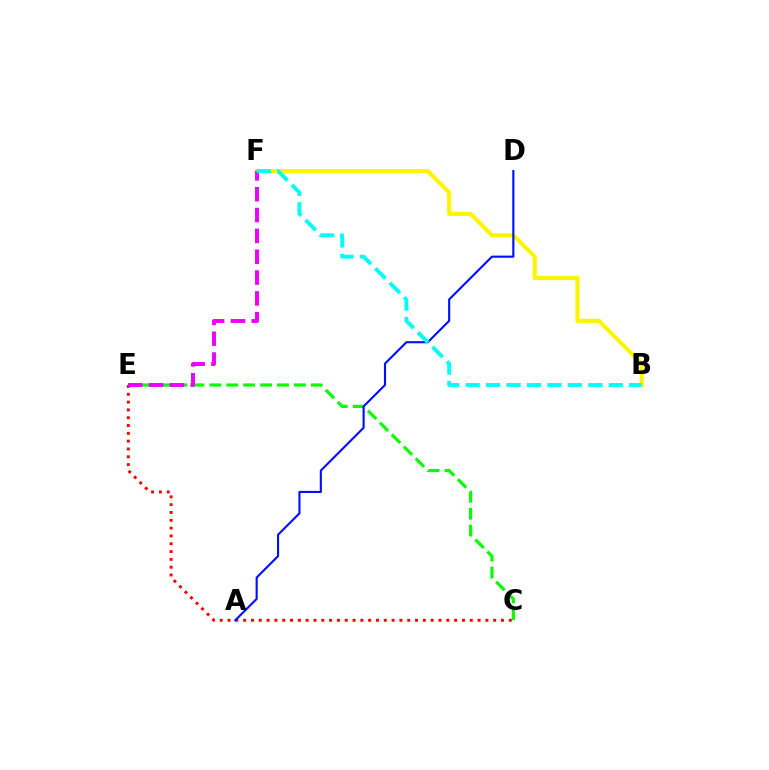{('B', 'F'): [{'color': '#fcf500', 'line_style': 'solid', 'thickness': 2.98}, {'color': '#00fff6', 'line_style': 'dashed', 'thickness': 2.78}], ('C', 'E'): [{'color': '#08ff00', 'line_style': 'dashed', 'thickness': 2.3}, {'color': '#ff0000', 'line_style': 'dotted', 'thickness': 2.12}], ('E', 'F'): [{'color': '#ee00ff', 'line_style': 'dashed', 'thickness': 2.83}], ('A', 'D'): [{'color': '#0010ff', 'line_style': 'solid', 'thickness': 1.53}]}